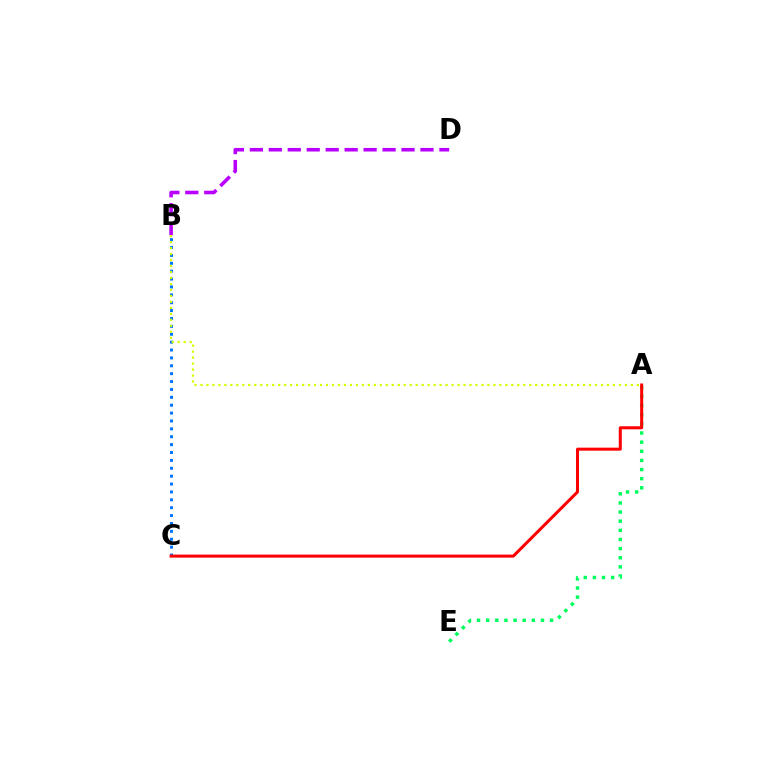{('B', 'D'): [{'color': '#b900ff', 'line_style': 'dashed', 'thickness': 2.58}], ('A', 'E'): [{'color': '#00ff5c', 'line_style': 'dotted', 'thickness': 2.48}], ('B', 'C'): [{'color': '#0074ff', 'line_style': 'dotted', 'thickness': 2.14}], ('A', 'C'): [{'color': '#ff0000', 'line_style': 'solid', 'thickness': 2.18}], ('A', 'B'): [{'color': '#d1ff00', 'line_style': 'dotted', 'thickness': 1.62}]}